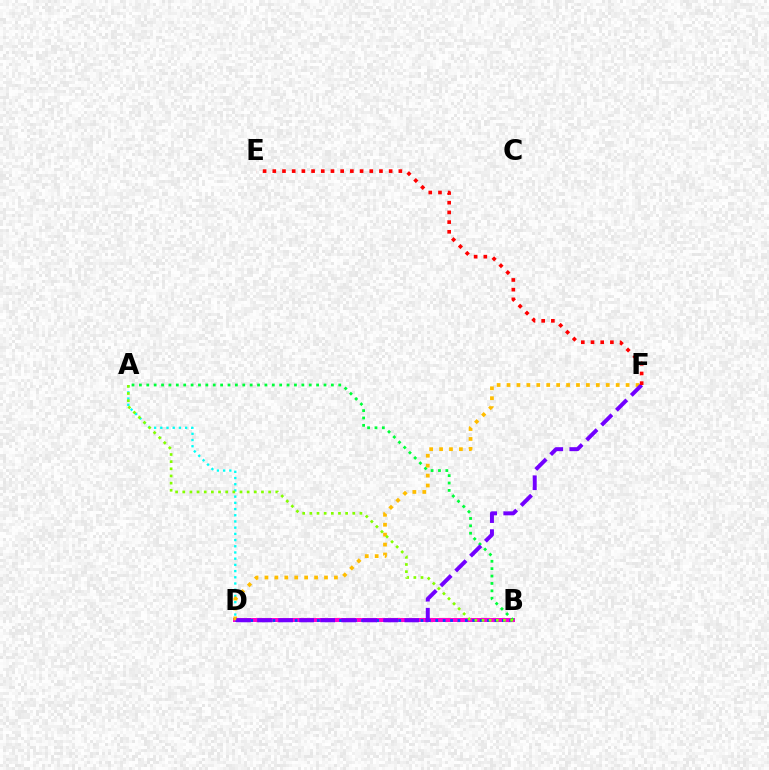{('A', 'D'): [{'color': '#00fff6', 'line_style': 'dotted', 'thickness': 1.69}], ('B', 'D'): [{'color': '#ff00cf', 'line_style': 'solid', 'thickness': 2.87}, {'color': '#004bff', 'line_style': 'dotted', 'thickness': 2.01}], ('A', 'B'): [{'color': '#00ff39', 'line_style': 'dotted', 'thickness': 2.01}, {'color': '#84ff00', 'line_style': 'dotted', 'thickness': 1.94}], ('D', 'F'): [{'color': '#ffbd00', 'line_style': 'dotted', 'thickness': 2.7}, {'color': '#7200ff', 'line_style': 'dashed', 'thickness': 2.86}], ('E', 'F'): [{'color': '#ff0000', 'line_style': 'dotted', 'thickness': 2.63}]}